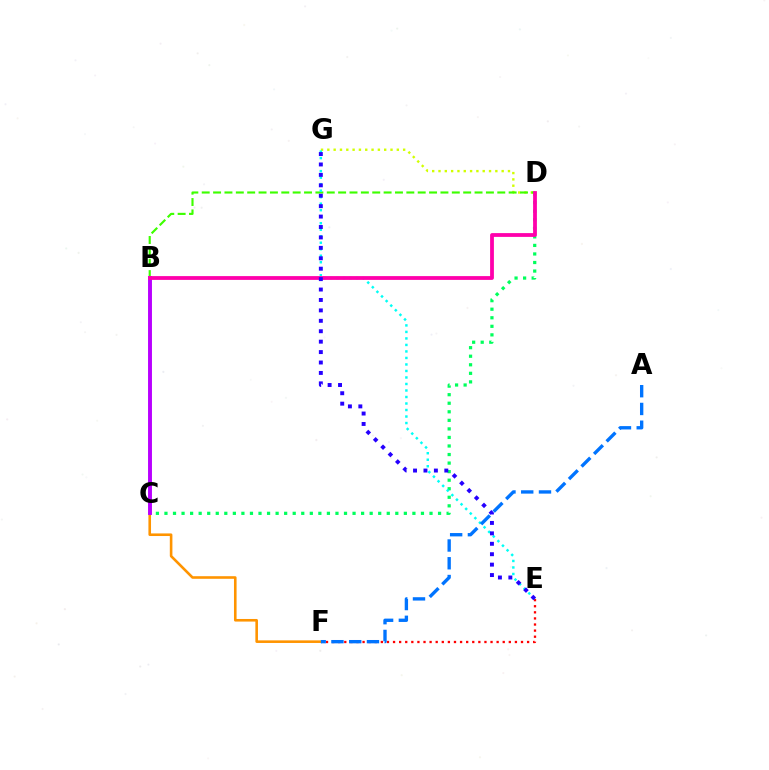{('C', 'D'): [{'color': '#00ff5c', 'line_style': 'dotted', 'thickness': 2.32}], ('D', 'G'): [{'color': '#d1ff00', 'line_style': 'dotted', 'thickness': 1.72}], ('C', 'F'): [{'color': '#ff9400', 'line_style': 'solid', 'thickness': 1.87}], ('B', 'D'): [{'color': '#3dff00', 'line_style': 'dashed', 'thickness': 1.54}, {'color': '#ff00ac', 'line_style': 'solid', 'thickness': 2.73}], ('E', 'F'): [{'color': '#ff0000', 'line_style': 'dotted', 'thickness': 1.66}], ('B', 'C'): [{'color': '#b900ff', 'line_style': 'solid', 'thickness': 2.82}], ('E', 'G'): [{'color': '#00fff6', 'line_style': 'dotted', 'thickness': 1.77}, {'color': '#2500ff', 'line_style': 'dotted', 'thickness': 2.83}], ('A', 'F'): [{'color': '#0074ff', 'line_style': 'dashed', 'thickness': 2.41}]}